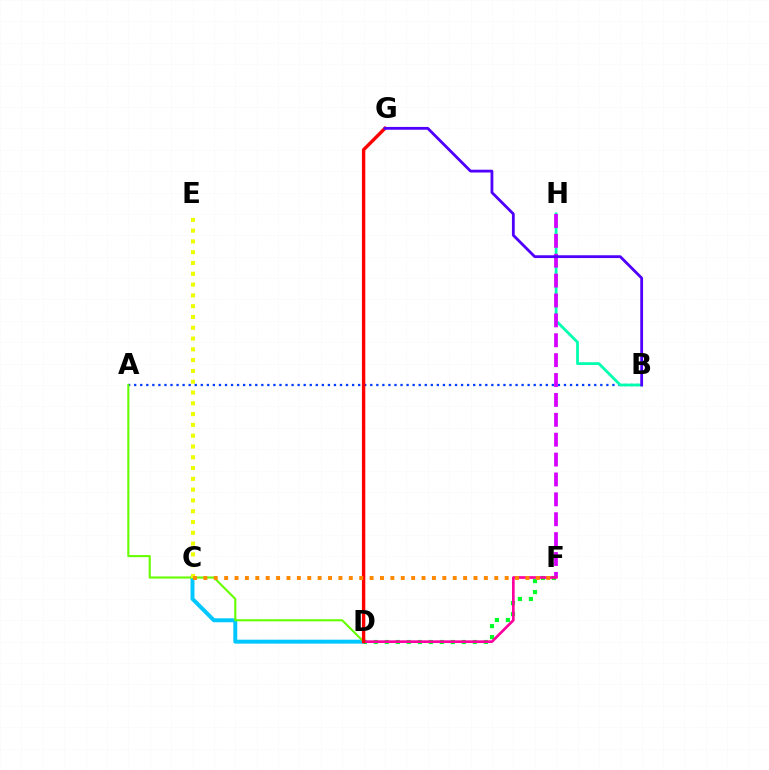{('A', 'B'): [{'color': '#003fff', 'line_style': 'dotted', 'thickness': 1.64}], ('B', 'H'): [{'color': '#00ffaf', 'line_style': 'solid', 'thickness': 2.0}], ('F', 'H'): [{'color': '#d600ff', 'line_style': 'dashed', 'thickness': 2.7}], ('C', 'D'): [{'color': '#00c7ff', 'line_style': 'solid', 'thickness': 2.85}], ('D', 'F'): [{'color': '#00ff27', 'line_style': 'dotted', 'thickness': 2.99}, {'color': '#ff00a0', 'line_style': 'solid', 'thickness': 1.93}], ('A', 'D'): [{'color': '#66ff00', 'line_style': 'solid', 'thickness': 1.52}], ('D', 'G'): [{'color': '#ff0000', 'line_style': 'solid', 'thickness': 2.43}], ('B', 'G'): [{'color': '#4f00ff', 'line_style': 'solid', 'thickness': 2.02}], ('C', 'E'): [{'color': '#eeff00', 'line_style': 'dotted', 'thickness': 2.93}], ('C', 'F'): [{'color': '#ff8800', 'line_style': 'dotted', 'thickness': 2.82}]}